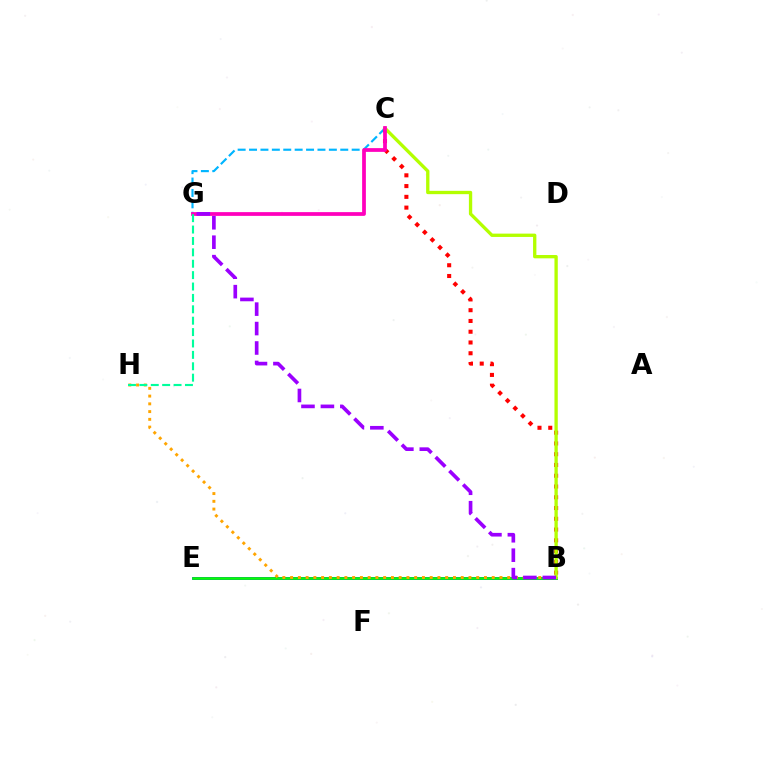{('B', 'E'): [{'color': '#0010ff', 'line_style': 'solid', 'thickness': 1.94}, {'color': '#08ff00', 'line_style': 'solid', 'thickness': 1.85}], ('B', 'H'): [{'color': '#ffa500', 'line_style': 'dotted', 'thickness': 2.11}], ('C', 'G'): [{'color': '#00b5ff', 'line_style': 'dashed', 'thickness': 1.55}, {'color': '#ff00bd', 'line_style': 'solid', 'thickness': 2.7}], ('B', 'C'): [{'color': '#ff0000', 'line_style': 'dotted', 'thickness': 2.92}, {'color': '#b3ff00', 'line_style': 'solid', 'thickness': 2.39}], ('B', 'G'): [{'color': '#9b00ff', 'line_style': 'dashed', 'thickness': 2.64}], ('G', 'H'): [{'color': '#00ff9d', 'line_style': 'dashed', 'thickness': 1.55}]}